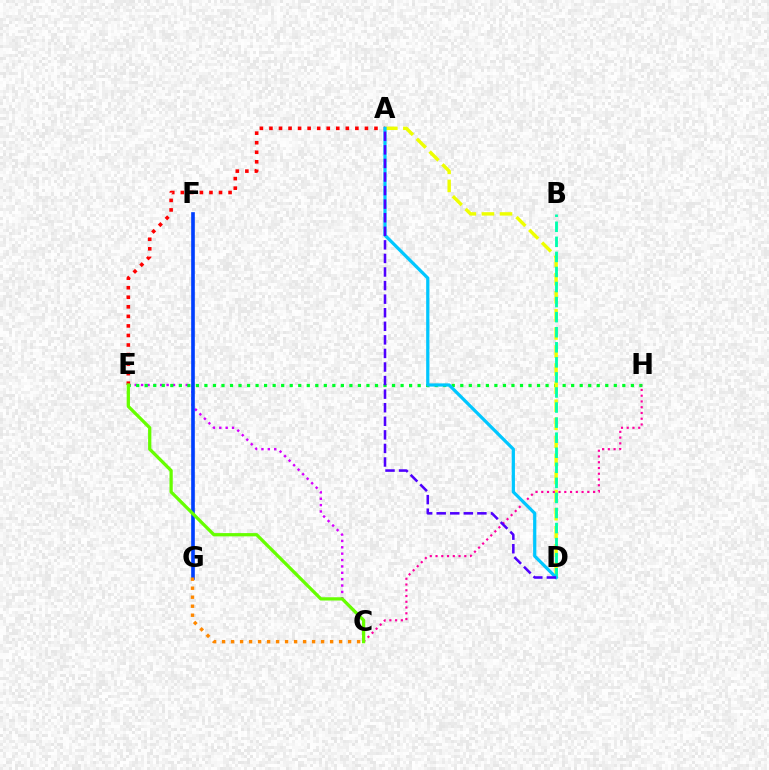{('C', 'E'): [{'color': '#d600ff', 'line_style': 'dotted', 'thickness': 1.73}, {'color': '#66ff00', 'line_style': 'solid', 'thickness': 2.35}], ('E', 'H'): [{'color': '#00ff27', 'line_style': 'dotted', 'thickness': 2.32}], ('A', 'E'): [{'color': '#ff0000', 'line_style': 'dotted', 'thickness': 2.59}], ('F', 'G'): [{'color': '#003fff', 'line_style': 'solid', 'thickness': 2.62}], ('C', 'G'): [{'color': '#ff8800', 'line_style': 'dotted', 'thickness': 2.45}], ('A', 'D'): [{'color': '#eeff00', 'line_style': 'dashed', 'thickness': 2.46}, {'color': '#00c7ff', 'line_style': 'solid', 'thickness': 2.32}, {'color': '#4f00ff', 'line_style': 'dashed', 'thickness': 1.84}], ('C', 'H'): [{'color': '#ff00a0', 'line_style': 'dotted', 'thickness': 1.56}], ('B', 'D'): [{'color': '#00ffaf', 'line_style': 'dashed', 'thickness': 2.05}]}